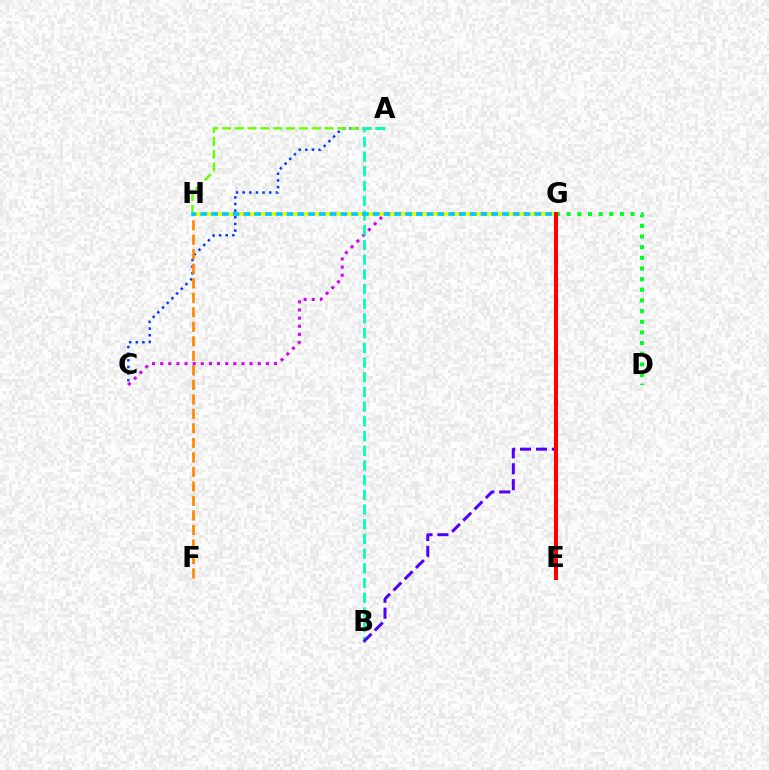{('A', 'C'): [{'color': '#003fff', 'line_style': 'dotted', 'thickness': 1.8}], ('F', 'H'): [{'color': '#ff8800', 'line_style': 'dashed', 'thickness': 1.97}], ('E', 'G'): [{'color': '#ff00a0', 'line_style': 'dashed', 'thickness': 1.93}, {'color': '#ff0000', 'line_style': 'solid', 'thickness': 2.88}], ('C', 'G'): [{'color': '#d600ff', 'line_style': 'dotted', 'thickness': 2.21}], ('A', 'H'): [{'color': '#66ff00', 'line_style': 'dashed', 'thickness': 1.74}], ('A', 'B'): [{'color': '#00ffaf', 'line_style': 'dashed', 'thickness': 2.0}], ('D', 'G'): [{'color': '#00ff27', 'line_style': 'dotted', 'thickness': 2.89}], ('B', 'G'): [{'color': '#4f00ff', 'line_style': 'dashed', 'thickness': 2.16}], ('G', 'H'): [{'color': '#00c7ff', 'line_style': 'solid', 'thickness': 2.65}, {'color': '#eeff00', 'line_style': 'dotted', 'thickness': 2.93}]}